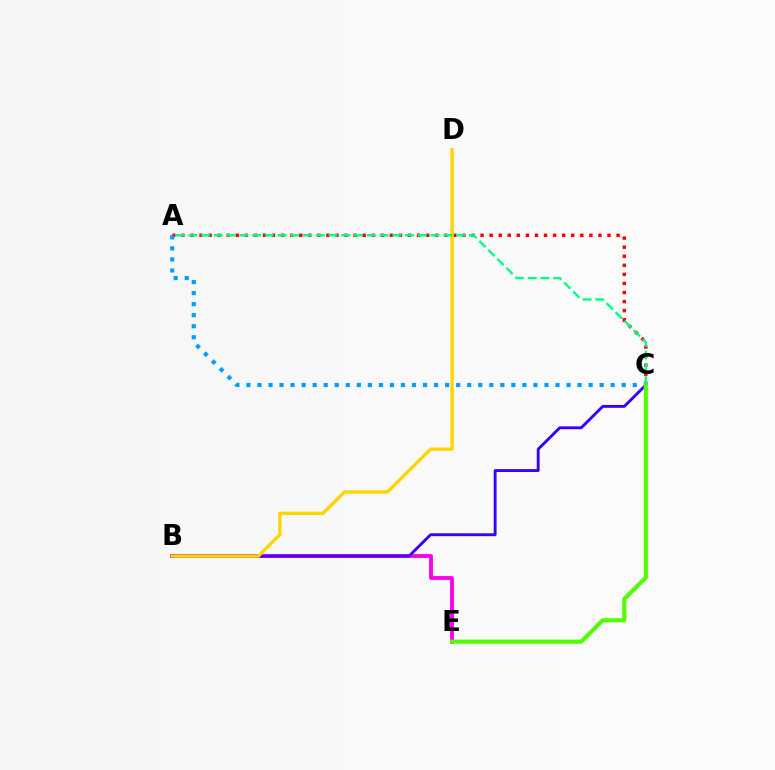{('A', 'C'): [{'color': '#ff0000', 'line_style': 'dotted', 'thickness': 2.46}, {'color': '#009eff', 'line_style': 'dotted', 'thickness': 3.0}, {'color': '#00ff86', 'line_style': 'dashed', 'thickness': 1.73}], ('B', 'E'): [{'color': '#ff00ed', 'line_style': 'solid', 'thickness': 2.78}], ('B', 'C'): [{'color': '#3700ff', 'line_style': 'solid', 'thickness': 2.07}], ('B', 'D'): [{'color': '#ffd500', 'line_style': 'solid', 'thickness': 2.43}], ('C', 'E'): [{'color': '#4fff00', 'line_style': 'solid', 'thickness': 2.96}]}